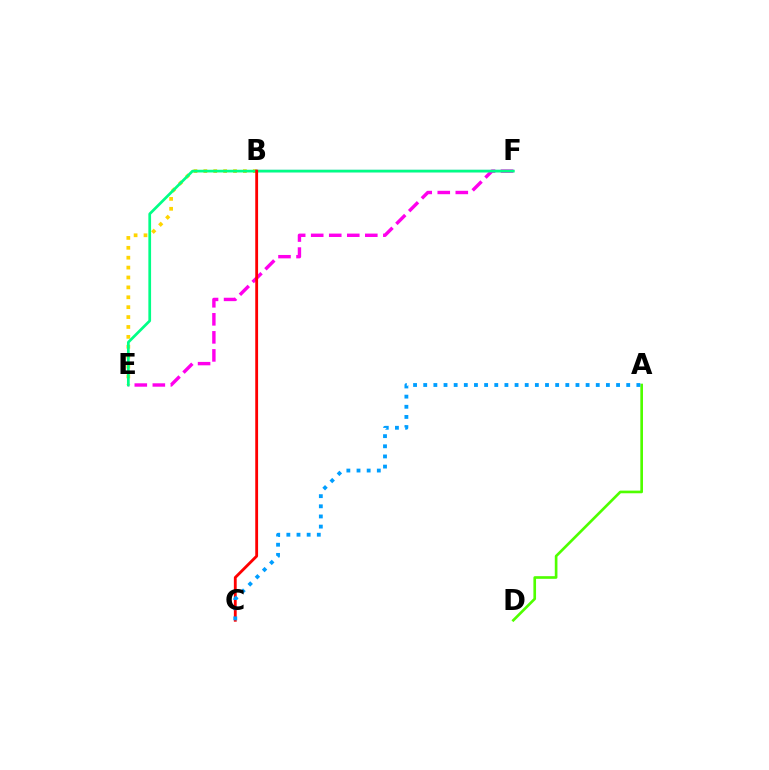{('B', 'E'): [{'color': '#ffd500', 'line_style': 'dotted', 'thickness': 2.69}], ('B', 'F'): [{'color': '#3700ff', 'line_style': 'solid', 'thickness': 1.52}], ('E', 'F'): [{'color': '#ff00ed', 'line_style': 'dashed', 'thickness': 2.45}, {'color': '#00ff86', 'line_style': 'solid', 'thickness': 1.96}], ('A', 'D'): [{'color': '#4fff00', 'line_style': 'solid', 'thickness': 1.91}], ('B', 'C'): [{'color': '#ff0000', 'line_style': 'solid', 'thickness': 2.04}], ('A', 'C'): [{'color': '#009eff', 'line_style': 'dotted', 'thickness': 2.76}]}